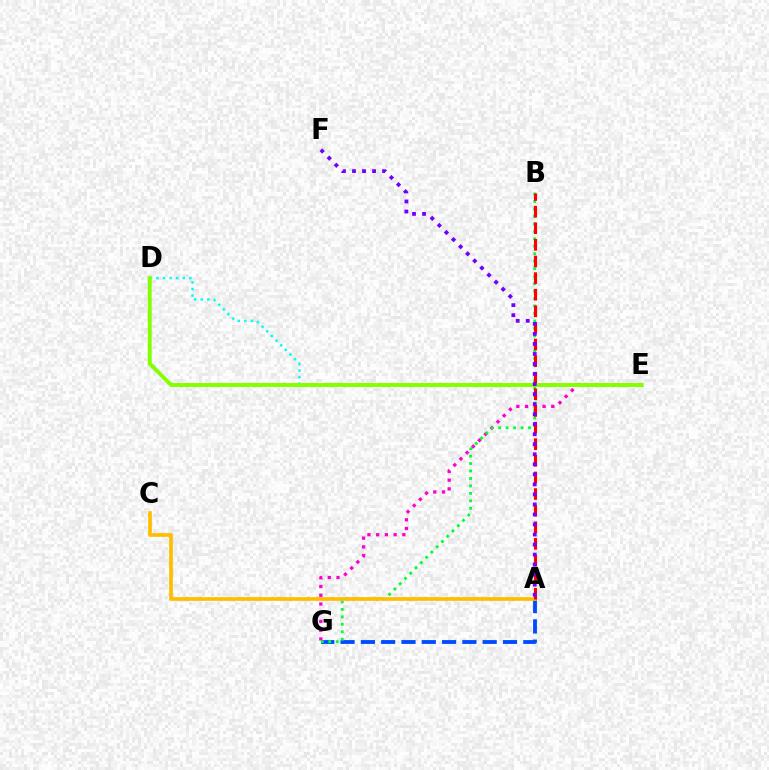{('A', 'G'): [{'color': '#004bff', 'line_style': 'dashed', 'thickness': 2.76}], ('E', 'G'): [{'color': '#ff00cf', 'line_style': 'dotted', 'thickness': 2.37}], ('B', 'G'): [{'color': '#00ff39', 'line_style': 'dotted', 'thickness': 2.03}], ('A', 'C'): [{'color': '#ffbd00', 'line_style': 'solid', 'thickness': 2.65}], ('A', 'B'): [{'color': '#ff0000', 'line_style': 'dashed', 'thickness': 2.26}], ('D', 'E'): [{'color': '#00fff6', 'line_style': 'dotted', 'thickness': 1.78}, {'color': '#84ff00', 'line_style': 'solid', 'thickness': 2.82}], ('A', 'F'): [{'color': '#7200ff', 'line_style': 'dotted', 'thickness': 2.73}]}